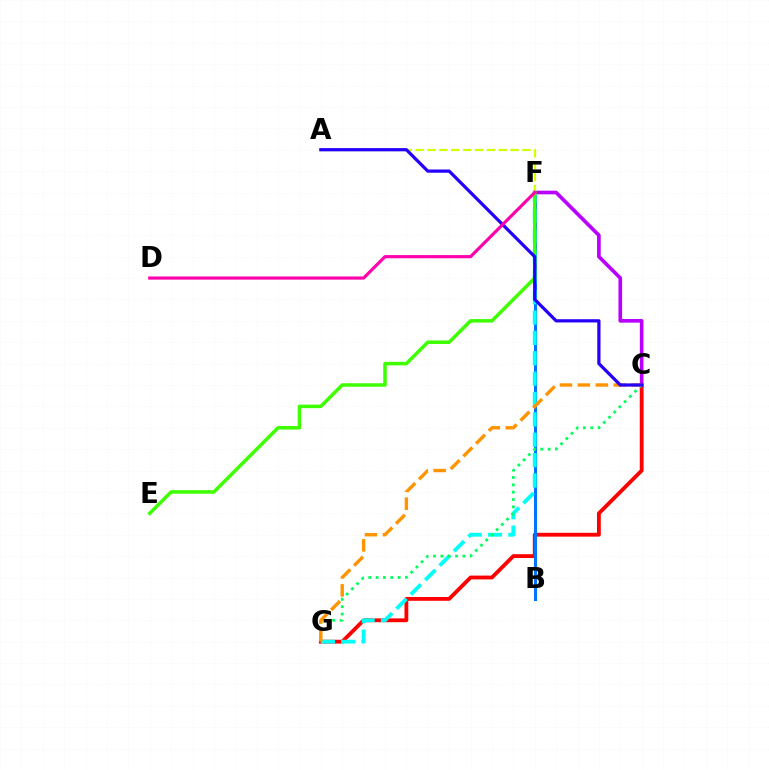{('C', 'G'): [{'color': '#ff0000', 'line_style': 'solid', 'thickness': 2.75}, {'color': '#00ff5c', 'line_style': 'dotted', 'thickness': 2.0}, {'color': '#ff9400', 'line_style': 'dashed', 'thickness': 2.44}], ('B', 'F'): [{'color': '#0074ff', 'line_style': 'solid', 'thickness': 2.19}], ('F', 'G'): [{'color': '#00fff6', 'line_style': 'dashed', 'thickness': 2.77}], ('C', 'F'): [{'color': '#b900ff', 'line_style': 'solid', 'thickness': 2.63}], ('A', 'F'): [{'color': '#d1ff00', 'line_style': 'dashed', 'thickness': 1.61}], ('E', 'F'): [{'color': '#3dff00', 'line_style': 'solid', 'thickness': 2.52}], ('A', 'C'): [{'color': '#2500ff', 'line_style': 'solid', 'thickness': 2.33}], ('D', 'F'): [{'color': '#ff00ac', 'line_style': 'solid', 'thickness': 2.27}]}